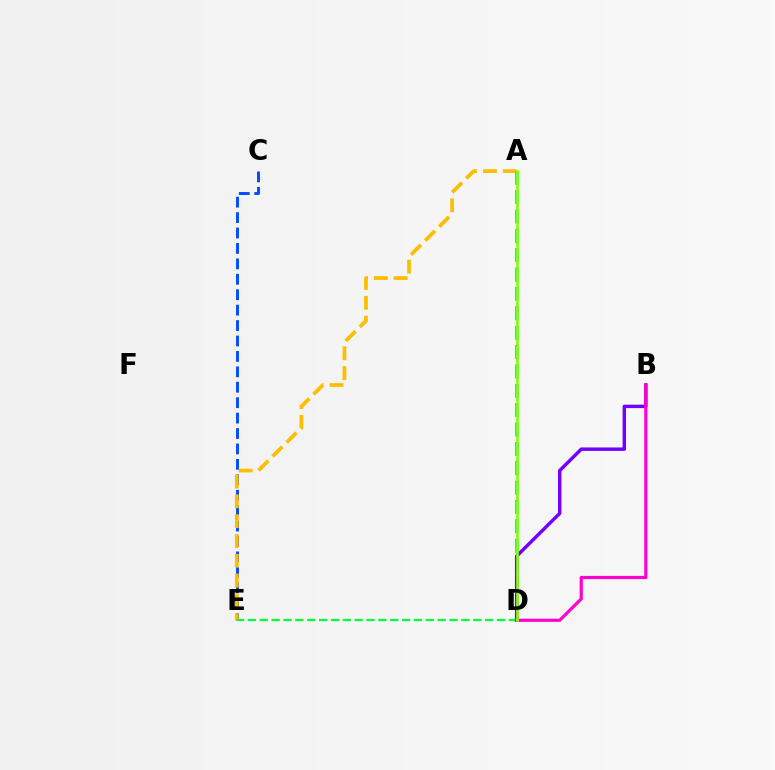{('C', 'E'): [{'color': '#004bff', 'line_style': 'dashed', 'thickness': 2.1}], ('A', 'E'): [{'color': '#ffbd00', 'line_style': 'dashed', 'thickness': 2.69}], ('A', 'D'): [{'color': '#ff0000', 'line_style': 'dashed', 'thickness': 2.63}, {'color': '#00fff6', 'line_style': 'dashed', 'thickness': 2.63}, {'color': '#84ff00', 'line_style': 'solid', 'thickness': 1.92}], ('D', 'E'): [{'color': '#00ff39', 'line_style': 'dashed', 'thickness': 1.61}], ('B', 'D'): [{'color': '#7200ff', 'line_style': 'solid', 'thickness': 2.46}, {'color': '#ff00cf', 'line_style': 'solid', 'thickness': 2.29}]}